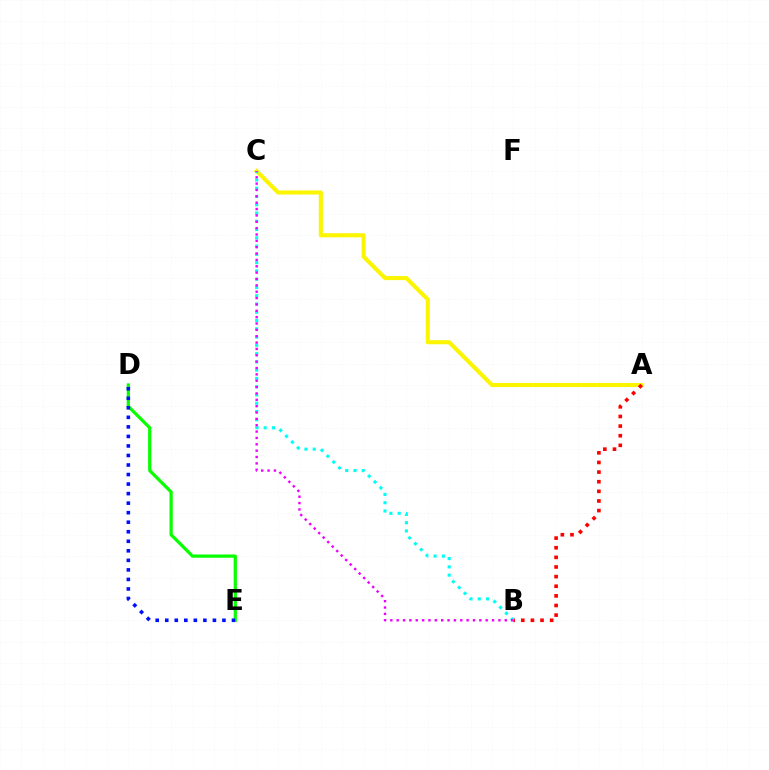{('A', 'C'): [{'color': '#fcf500', 'line_style': 'solid', 'thickness': 2.94}], ('D', 'E'): [{'color': '#08ff00', 'line_style': 'solid', 'thickness': 2.33}, {'color': '#0010ff', 'line_style': 'dotted', 'thickness': 2.59}], ('A', 'B'): [{'color': '#ff0000', 'line_style': 'dotted', 'thickness': 2.62}], ('B', 'C'): [{'color': '#00fff6', 'line_style': 'dotted', 'thickness': 2.25}, {'color': '#ee00ff', 'line_style': 'dotted', 'thickness': 1.73}]}